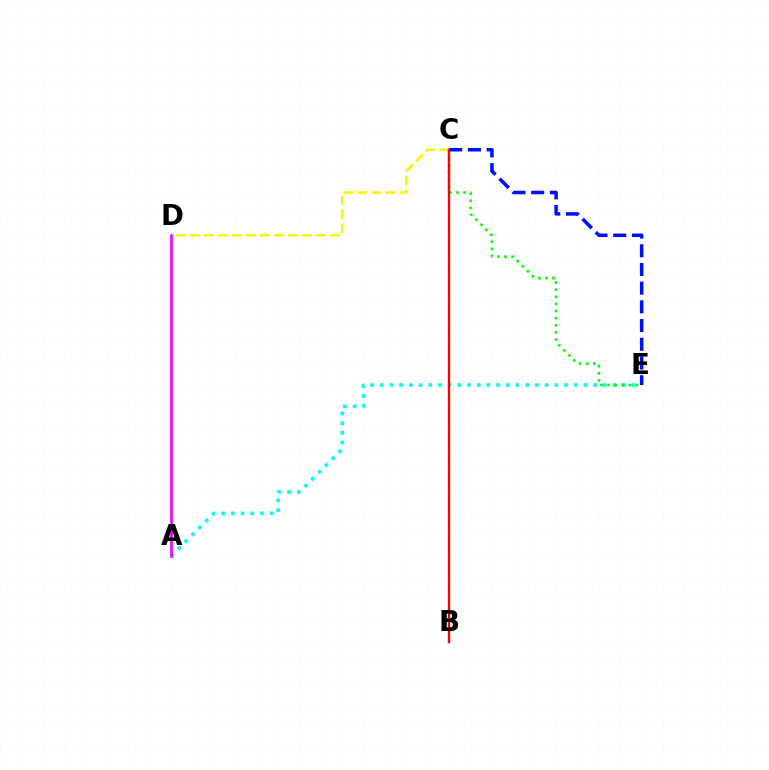{('A', 'E'): [{'color': '#00fff6', 'line_style': 'dotted', 'thickness': 2.64}], ('C', 'D'): [{'color': '#fcf500', 'line_style': 'dashed', 'thickness': 1.9}], ('C', 'E'): [{'color': '#08ff00', 'line_style': 'dotted', 'thickness': 1.93}, {'color': '#0010ff', 'line_style': 'dashed', 'thickness': 2.54}], ('A', 'D'): [{'color': '#ee00ff', 'line_style': 'solid', 'thickness': 1.89}], ('B', 'C'): [{'color': '#ff0000', 'line_style': 'solid', 'thickness': 1.73}]}